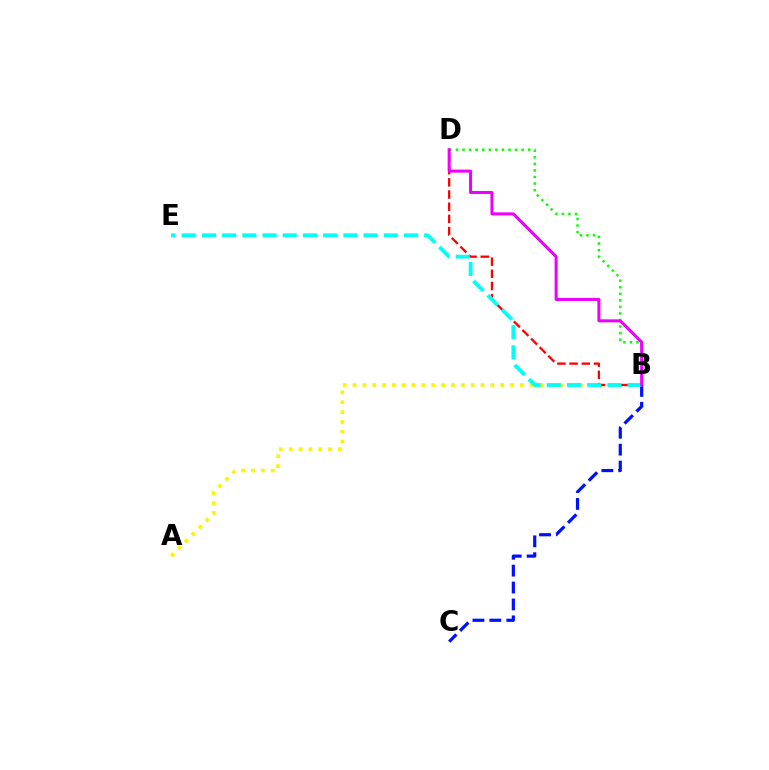{('A', 'B'): [{'color': '#fcf500', 'line_style': 'dotted', 'thickness': 2.67}], ('B', 'D'): [{'color': '#ff0000', 'line_style': 'dashed', 'thickness': 1.65}, {'color': '#08ff00', 'line_style': 'dotted', 'thickness': 1.78}, {'color': '#ee00ff', 'line_style': 'solid', 'thickness': 2.18}], ('B', 'C'): [{'color': '#0010ff', 'line_style': 'dashed', 'thickness': 2.3}], ('B', 'E'): [{'color': '#00fff6', 'line_style': 'dashed', 'thickness': 2.74}]}